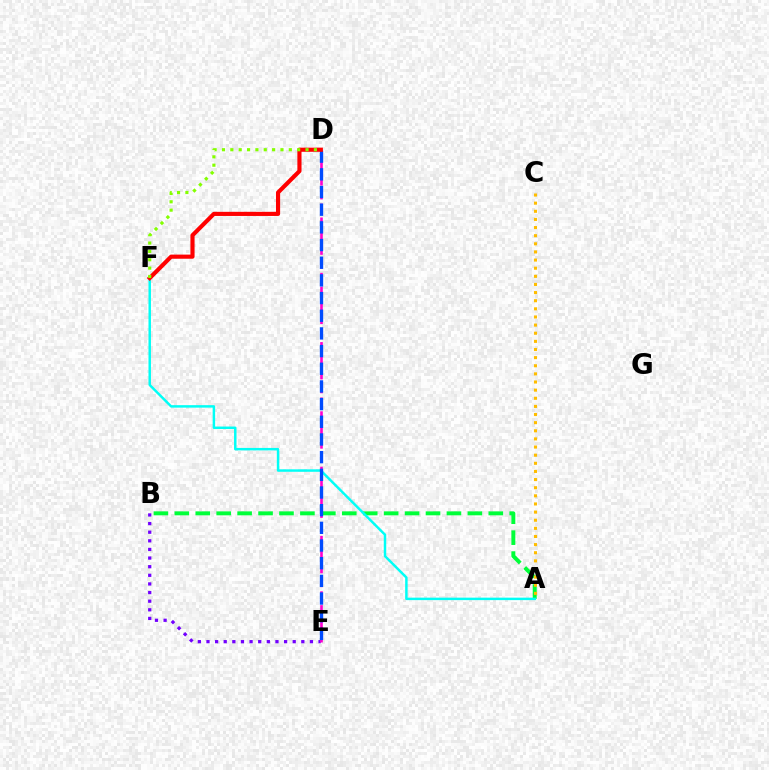{('A', 'B'): [{'color': '#00ff39', 'line_style': 'dashed', 'thickness': 2.84}], ('A', 'F'): [{'color': '#00fff6', 'line_style': 'solid', 'thickness': 1.78}], ('B', 'E'): [{'color': '#7200ff', 'line_style': 'dotted', 'thickness': 2.34}], ('D', 'E'): [{'color': '#ff00cf', 'line_style': 'dashed', 'thickness': 1.88}, {'color': '#004bff', 'line_style': 'dashed', 'thickness': 2.4}], ('A', 'C'): [{'color': '#ffbd00', 'line_style': 'dotted', 'thickness': 2.21}], ('D', 'F'): [{'color': '#ff0000', 'line_style': 'solid', 'thickness': 2.98}, {'color': '#84ff00', 'line_style': 'dotted', 'thickness': 2.27}]}